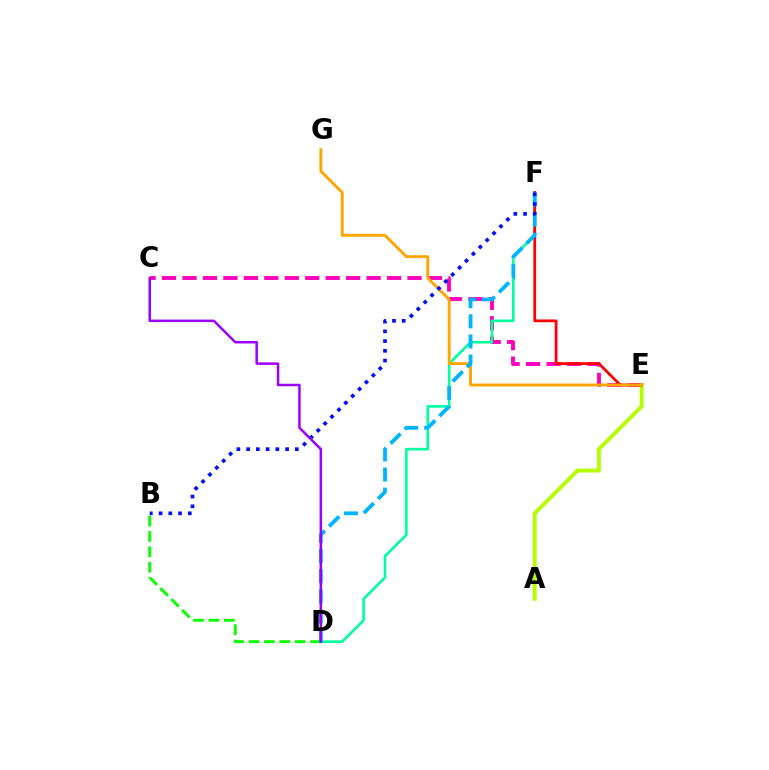{('C', 'E'): [{'color': '#ff00bd', 'line_style': 'dashed', 'thickness': 2.78}], ('A', 'E'): [{'color': '#b3ff00', 'line_style': 'solid', 'thickness': 2.8}], ('D', 'F'): [{'color': '#00ff9d', 'line_style': 'solid', 'thickness': 1.89}, {'color': '#00b5ff', 'line_style': 'dashed', 'thickness': 2.73}], ('E', 'F'): [{'color': '#ff0000', 'line_style': 'solid', 'thickness': 2.0}], ('B', 'D'): [{'color': '#08ff00', 'line_style': 'dashed', 'thickness': 2.09}], ('E', 'G'): [{'color': '#ffa500', 'line_style': 'solid', 'thickness': 2.08}], ('B', 'F'): [{'color': '#0010ff', 'line_style': 'dotted', 'thickness': 2.65}], ('C', 'D'): [{'color': '#9b00ff', 'line_style': 'solid', 'thickness': 1.79}]}